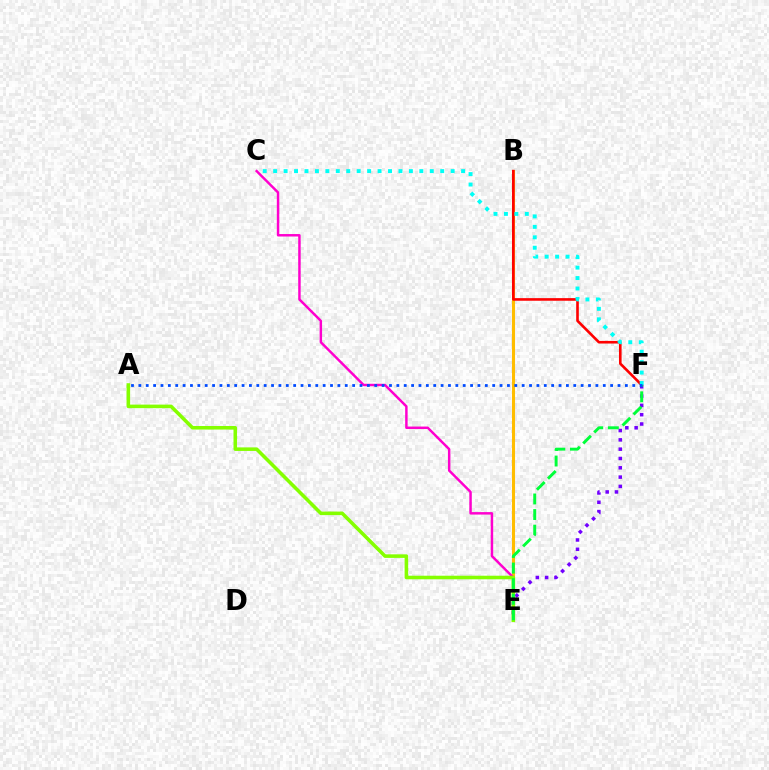{('B', 'E'): [{'color': '#ffbd00', 'line_style': 'solid', 'thickness': 2.21}], ('B', 'F'): [{'color': '#ff0000', 'line_style': 'solid', 'thickness': 1.89}], ('C', 'F'): [{'color': '#00fff6', 'line_style': 'dotted', 'thickness': 2.84}], ('C', 'E'): [{'color': '#ff00cf', 'line_style': 'solid', 'thickness': 1.78}], ('E', 'F'): [{'color': '#7200ff', 'line_style': 'dotted', 'thickness': 2.53}, {'color': '#00ff39', 'line_style': 'dashed', 'thickness': 2.12}], ('A', 'E'): [{'color': '#84ff00', 'line_style': 'solid', 'thickness': 2.56}], ('A', 'F'): [{'color': '#004bff', 'line_style': 'dotted', 'thickness': 2.0}]}